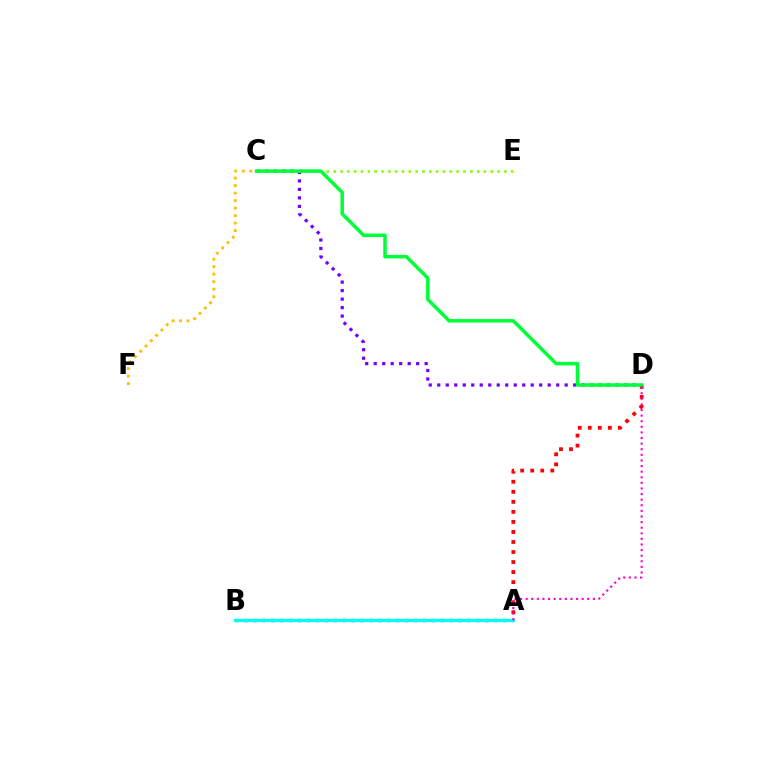{('A', 'D'): [{'color': '#ff0000', 'line_style': 'dotted', 'thickness': 2.73}, {'color': '#ff00cf', 'line_style': 'dotted', 'thickness': 1.52}], ('A', 'B'): [{'color': '#004bff', 'line_style': 'dotted', 'thickness': 2.42}, {'color': '#00fff6', 'line_style': 'solid', 'thickness': 2.32}], ('C', 'D'): [{'color': '#7200ff', 'line_style': 'dotted', 'thickness': 2.31}, {'color': '#00ff39', 'line_style': 'solid', 'thickness': 2.53}], ('C', 'E'): [{'color': '#84ff00', 'line_style': 'dotted', 'thickness': 1.85}], ('C', 'F'): [{'color': '#ffbd00', 'line_style': 'dotted', 'thickness': 2.04}]}